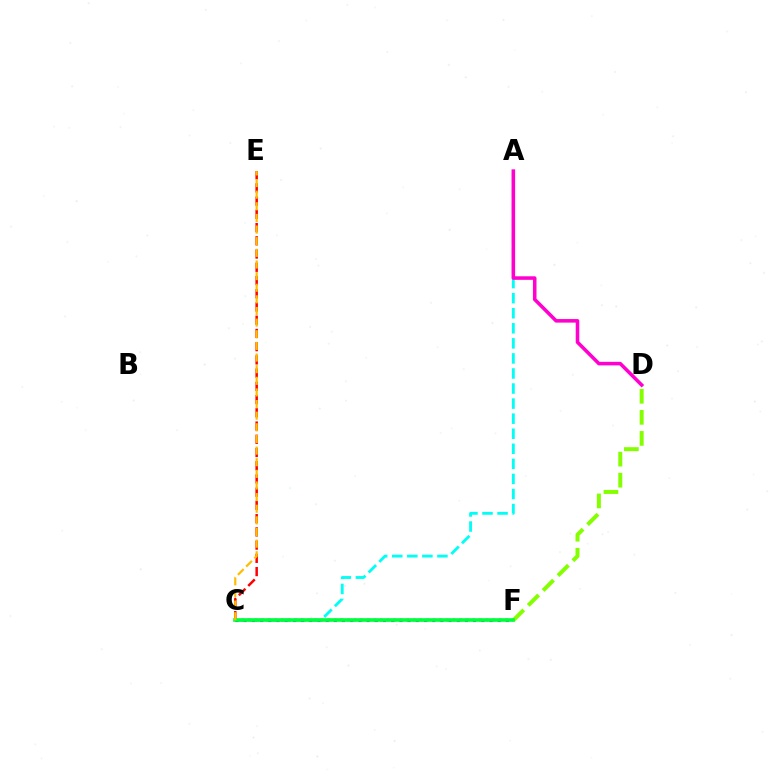{('A', 'C'): [{'color': '#00fff6', 'line_style': 'dashed', 'thickness': 2.05}], ('C', 'F'): [{'color': '#004bff', 'line_style': 'dotted', 'thickness': 2.23}, {'color': '#7200ff', 'line_style': 'dotted', 'thickness': 1.79}, {'color': '#00ff39', 'line_style': 'solid', 'thickness': 2.61}], ('C', 'E'): [{'color': '#ff0000', 'line_style': 'dashed', 'thickness': 1.8}, {'color': '#ffbd00', 'line_style': 'dashed', 'thickness': 1.58}], ('D', 'F'): [{'color': '#84ff00', 'line_style': 'dashed', 'thickness': 2.86}], ('A', 'D'): [{'color': '#ff00cf', 'line_style': 'solid', 'thickness': 2.55}]}